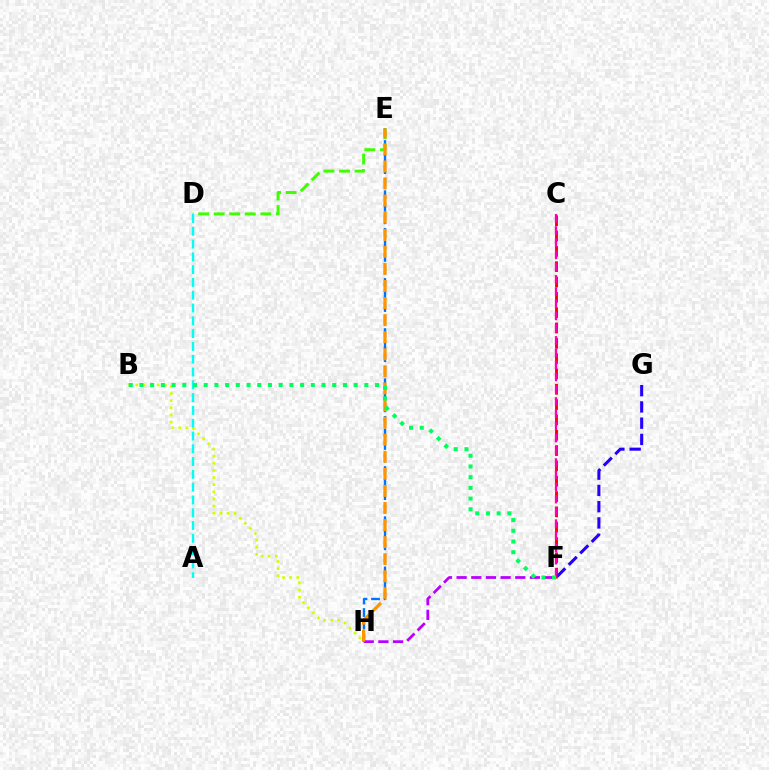{('B', 'H'): [{'color': '#d1ff00', 'line_style': 'dotted', 'thickness': 1.94}], ('E', 'H'): [{'color': '#0074ff', 'line_style': 'dashed', 'thickness': 1.7}, {'color': '#ff9400', 'line_style': 'dashed', 'thickness': 2.32}], ('F', 'H'): [{'color': '#b900ff', 'line_style': 'dashed', 'thickness': 1.99}], ('D', 'E'): [{'color': '#3dff00', 'line_style': 'dashed', 'thickness': 2.11}], ('C', 'F'): [{'color': '#ff0000', 'line_style': 'dashed', 'thickness': 2.08}, {'color': '#ff00ac', 'line_style': 'dashed', 'thickness': 1.66}], ('A', 'D'): [{'color': '#00fff6', 'line_style': 'dashed', 'thickness': 1.74}], ('B', 'F'): [{'color': '#00ff5c', 'line_style': 'dotted', 'thickness': 2.91}], ('F', 'G'): [{'color': '#2500ff', 'line_style': 'dashed', 'thickness': 2.21}]}